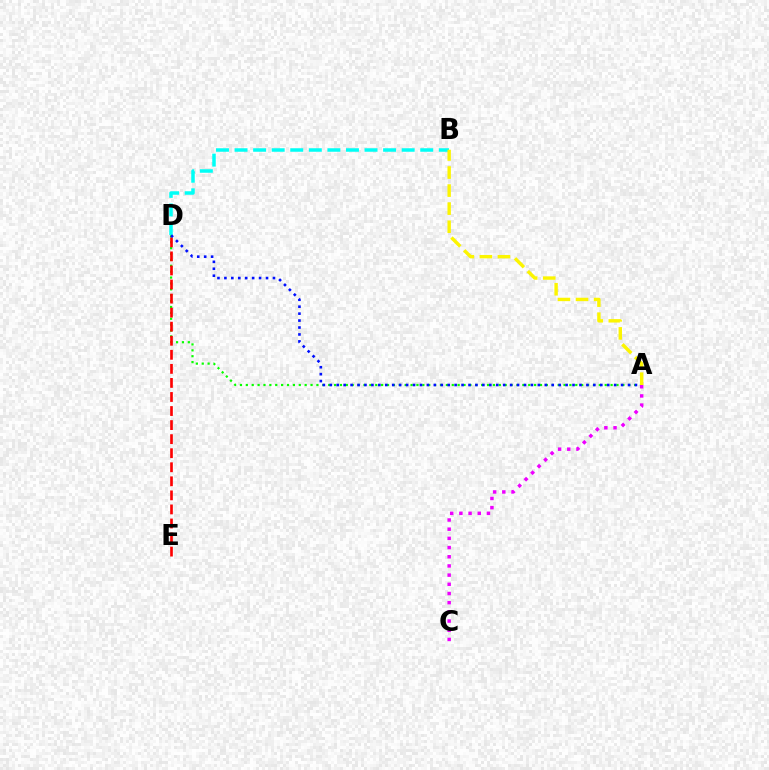{('A', 'D'): [{'color': '#08ff00', 'line_style': 'dotted', 'thickness': 1.6}, {'color': '#0010ff', 'line_style': 'dotted', 'thickness': 1.88}], ('B', 'D'): [{'color': '#00fff6', 'line_style': 'dashed', 'thickness': 2.52}], ('D', 'E'): [{'color': '#ff0000', 'line_style': 'dashed', 'thickness': 1.91}], ('A', 'B'): [{'color': '#fcf500', 'line_style': 'dashed', 'thickness': 2.45}], ('A', 'C'): [{'color': '#ee00ff', 'line_style': 'dotted', 'thickness': 2.5}]}